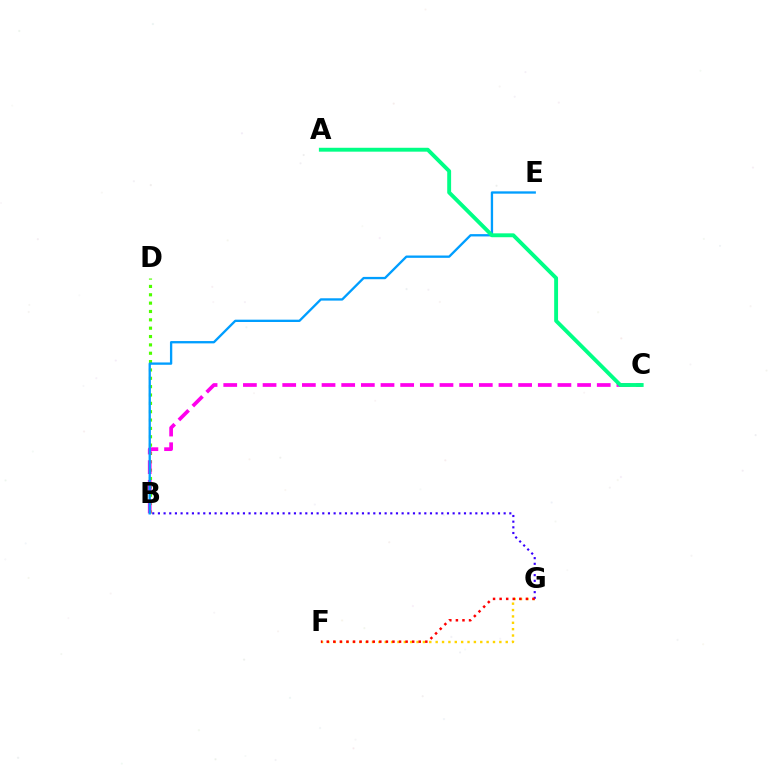{('B', 'D'): [{'color': '#4fff00', 'line_style': 'dotted', 'thickness': 2.27}], ('B', 'C'): [{'color': '#ff00ed', 'line_style': 'dashed', 'thickness': 2.67}], ('F', 'G'): [{'color': '#ffd500', 'line_style': 'dotted', 'thickness': 1.73}, {'color': '#ff0000', 'line_style': 'dotted', 'thickness': 1.79}], ('B', 'E'): [{'color': '#009eff', 'line_style': 'solid', 'thickness': 1.67}], ('A', 'C'): [{'color': '#00ff86', 'line_style': 'solid', 'thickness': 2.8}], ('B', 'G'): [{'color': '#3700ff', 'line_style': 'dotted', 'thickness': 1.54}]}